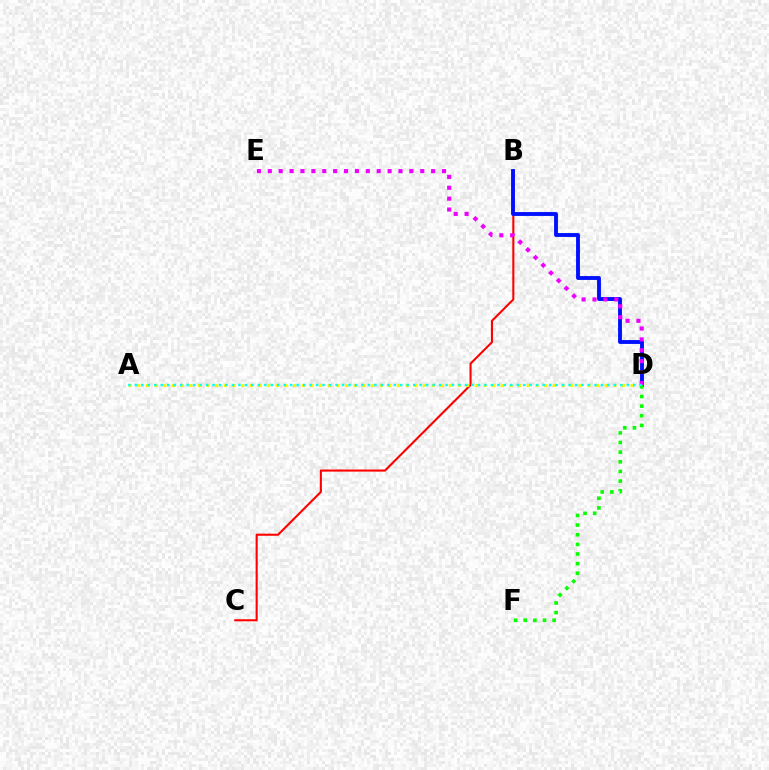{('B', 'C'): [{'color': '#ff0000', 'line_style': 'solid', 'thickness': 1.51}], ('B', 'D'): [{'color': '#0010ff', 'line_style': 'solid', 'thickness': 2.78}], ('A', 'D'): [{'color': '#fcf500', 'line_style': 'dotted', 'thickness': 2.35}, {'color': '#00fff6', 'line_style': 'dotted', 'thickness': 1.76}], ('D', 'E'): [{'color': '#ee00ff', 'line_style': 'dotted', 'thickness': 2.96}], ('D', 'F'): [{'color': '#08ff00', 'line_style': 'dotted', 'thickness': 2.62}]}